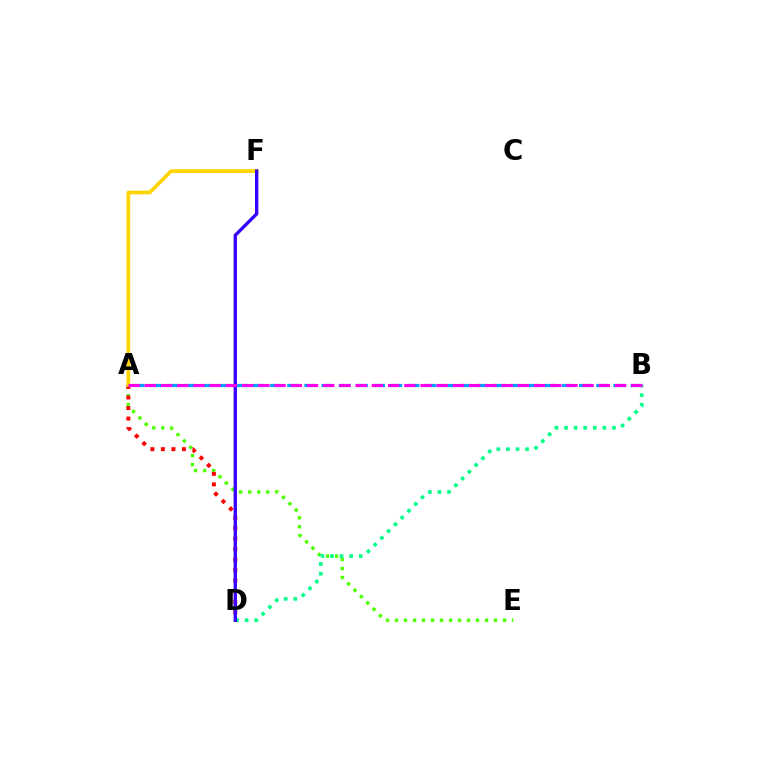{('A', 'E'): [{'color': '#4fff00', 'line_style': 'dotted', 'thickness': 2.45}], ('B', 'D'): [{'color': '#00ff86', 'line_style': 'dotted', 'thickness': 2.6}], ('A', 'D'): [{'color': '#ff0000', 'line_style': 'dotted', 'thickness': 2.86}], ('A', 'B'): [{'color': '#009eff', 'line_style': 'dashed', 'thickness': 2.33}, {'color': '#ff00ed', 'line_style': 'dashed', 'thickness': 2.2}], ('A', 'F'): [{'color': '#ffd500', 'line_style': 'solid', 'thickness': 2.69}], ('D', 'F'): [{'color': '#3700ff', 'line_style': 'solid', 'thickness': 2.42}]}